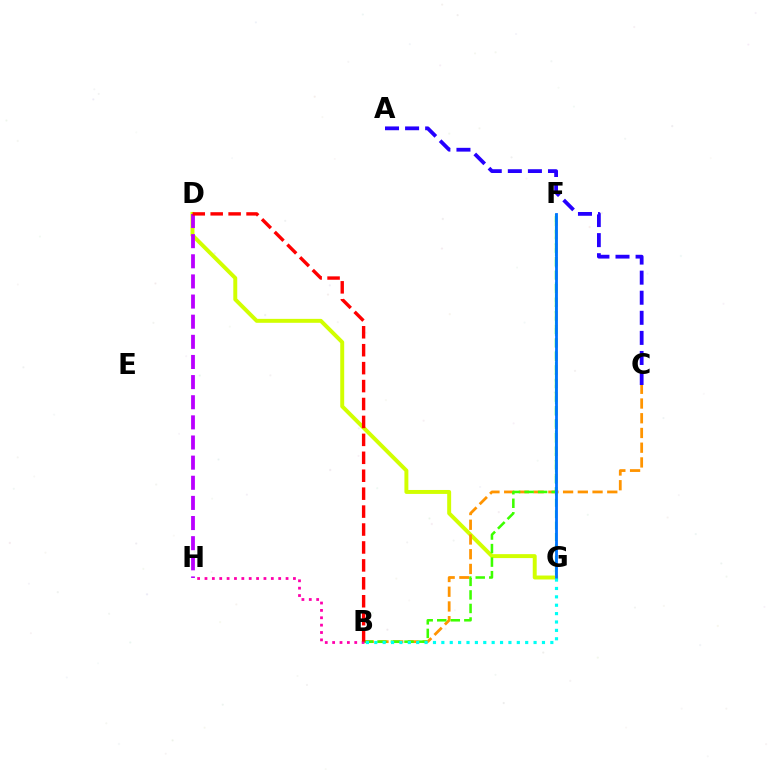{('D', 'G'): [{'color': '#d1ff00', 'line_style': 'solid', 'thickness': 2.84}], ('B', 'C'): [{'color': '#ff9400', 'line_style': 'dashed', 'thickness': 2.0}], ('B', 'F'): [{'color': '#3dff00', 'line_style': 'dashed', 'thickness': 1.84}], ('A', 'C'): [{'color': '#2500ff', 'line_style': 'dashed', 'thickness': 2.73}], ('B', 'H'): [{'color': '#ff00ac', 'line_style': 'dotted', 'thickness': 2.0}], ('F', 'G'): [{'color': '#00ff5c', 'line_style': 'dashed', 'thickness': 1.55}, {'color': '#0074ff', 'line_style': 'solid', 'thickness': 2.02}], ('D', 'H'): [{'color': '#b900ff', 'line_style': 'dashed', 'thickness': 2.74}], ('B', 'G'): [{'color': '#00fff6', 'line_style': 'dotted', 'thickness': 2.28}], ('B', 'D'): [{'color': '#ff0000', 'line_style': 'dashed', 'thickness': 2.44}]}